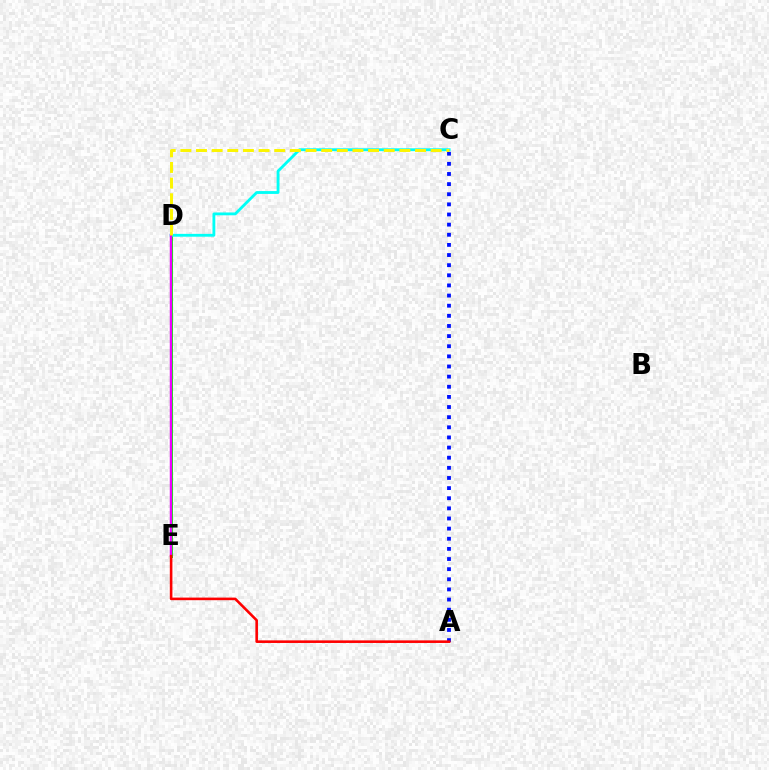{('D', 'E'): [{'color': '#08ff00', 'line_style': 'solid', 'thickness': 2.19}, {'color': '#ee00ff', 'line_style': 'solid', 'thickness': 1.74}], ('C', 'D'): [{'color': '#00fff6', 'line_style': 'solid', 'thickness': 2.04}, {'color': '#fcf500', 'line_style': 'dashed', 'thickness': 2.13}], ('A', 'C'): [{'color': '#0010ff', 'line_style': 'dotted', 'thickness': 2.75}], ('A', 'E'): [{'color': '#ff0000', 'line_style': 'solid', 'thickness': 1.87}]}